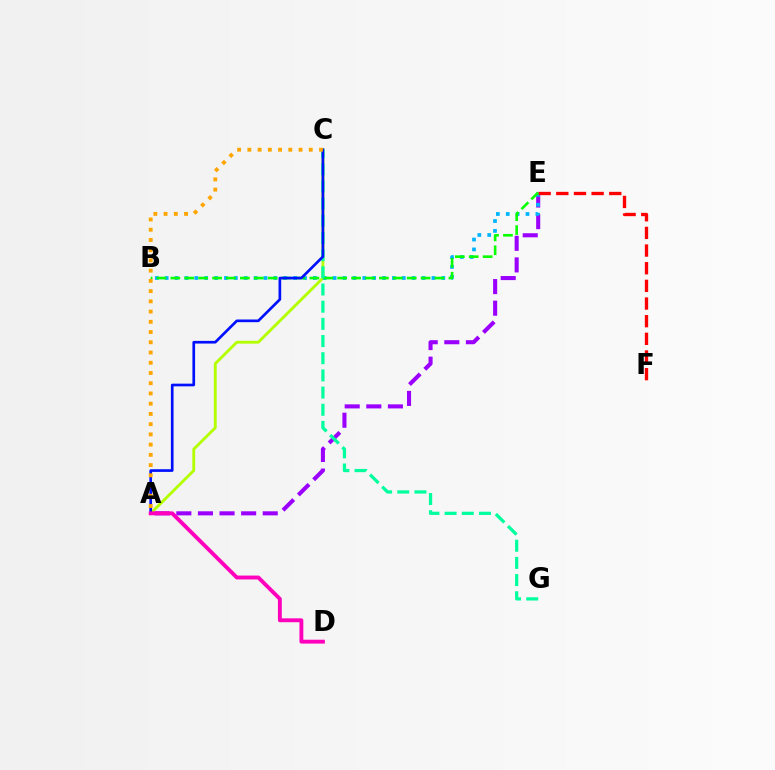{('A', 'C'): [{'color': '#b3ff00', 'line_style': 'solid', 'thickness': 2.05}, {'color': '#0010ff', 'line_style': 'solid', 'thickness': 1.93}, {'color': '#ffa500', 'line_style': 'dotted', 'thickness': 2.78}], ('A', 'E'): [{'color': '#9b00ff', 'line_style': 'dashed', 'thickness': 2.93}], ('B', 'E'): [{'color': '#00b5ff', 'line_style': 'dotted', 'thickness': 2.68}, {'color': '#08ff00', 'line_style': 'dashed', 'thickness': 1.89}], ('E', 'F'): [{'color': '#ff0000', 'line_style': 'dashed', 'thickness': 2.4}], ('C', 'G'): [{'color': '#00ff9d', 'line_style': 'dashed', 'thickness': 2.33}], ('A', 'D'): [{'color': '#ff00bd', 'line_style': 'solid', 'thickness': 2.79}]}